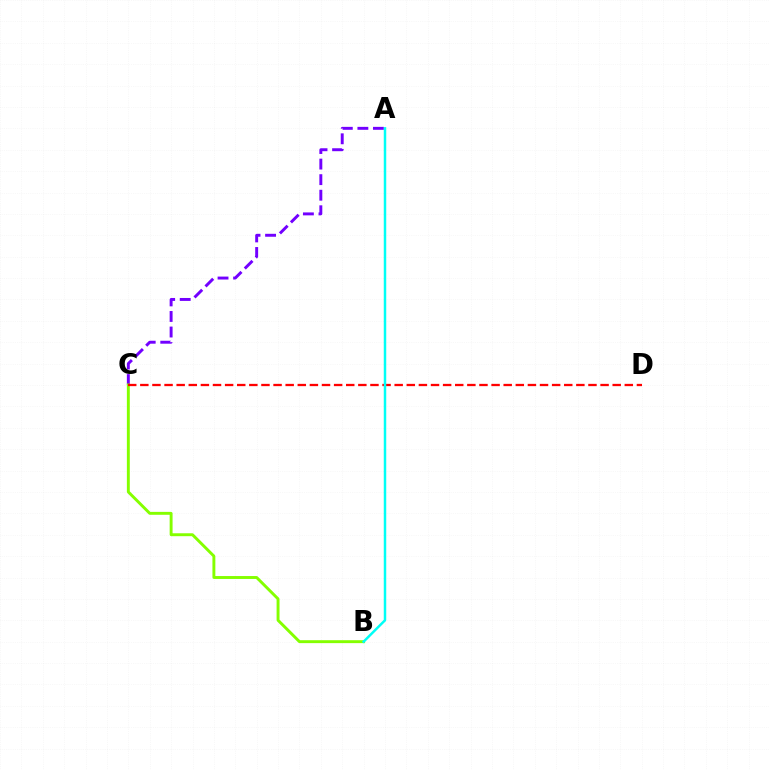{('A', 'C'): [{'color': '#7200ff', 'line_style': 'dashed', 'thickness': 2.11}], ('B', 'C'): [{'color': '#84ff00', 'line_style': 'solid', 'thickness': 2.1}], ('C', 'D'): [{'color': '#ff0000', 'line_style': 'dashed', 'thickness': 1.65}], ('A', 'B'): [{'color': '#00fff6', 'line_style': 'solid', 'thickness': 1.78}]}